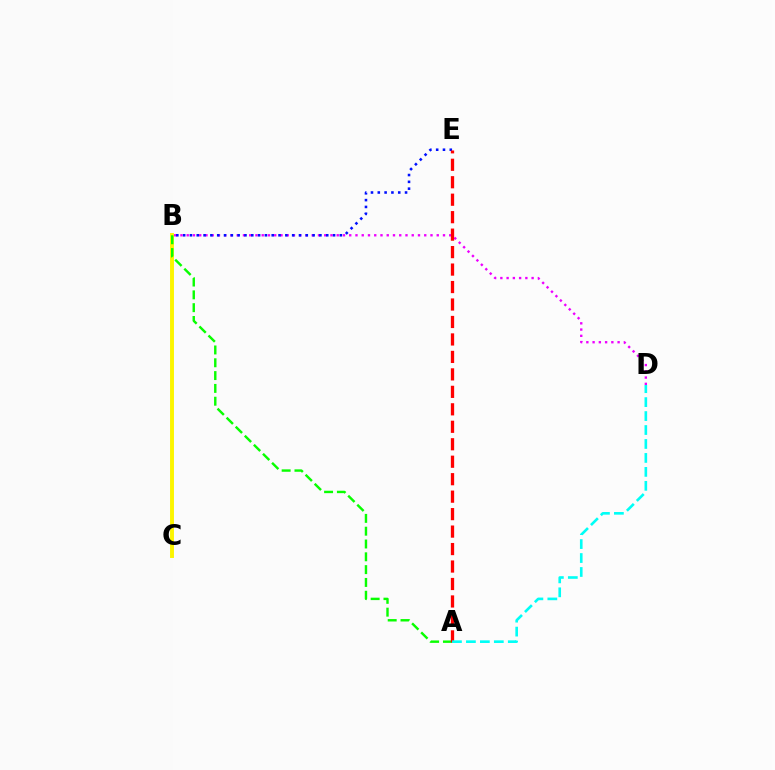{('B', 'D'): [{'color': '#ee00ff', 'line_style': 'dotted', 'thickness': 1.7}], ('B', 'C'): [{'color': '#fcf500', 'line_style': 'solid', 'thickness': 2.82}], ('B', 'E'): [{'color': '#0010ff', 'line_style': 'dotted', 'thickness': 1.85}], ('A', 'B'): [{'color': '#08ff00', 'line_style': 'dashed', 'thickness': 1.74}], ('A', 'E'): [{'color': '#ff0000', 'line_style': 'dashed', 'thickness': 2.37}], ('A', 'D'): [{'color': '#00fff6', 'line_style': 'dashed', 'thickness': 1.9}]}